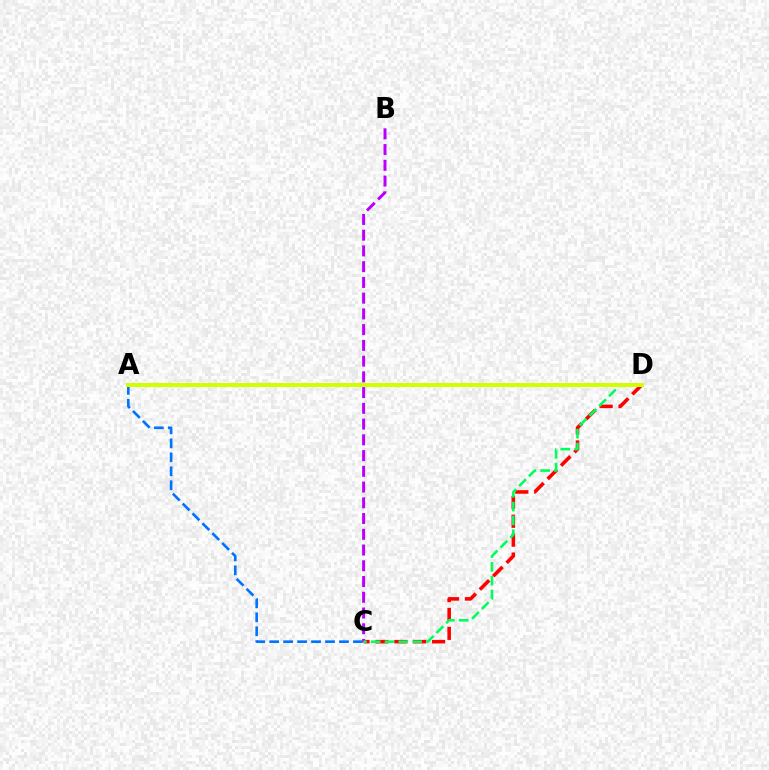{('C', 'D'): [{'color': '#ff0000', 'line_style': 'dashed', 'thickness': 2.57}, {'color': '#00ff5c', 'line_style': 'dashed', 'thickness': 1.88}], ('A', 'C'): [{'color': '#0074ff', 'line_style': 'dashed', 'thickness': 1.9}], ('B', 'C'): [{'color': '#b900ff', 'line_style': 'dashed', 'thickness': 2.14}], ('A', 'D'): [{'color': '#d1ff00', 'line_style': 'solid', 'thickness': 2.88}]}